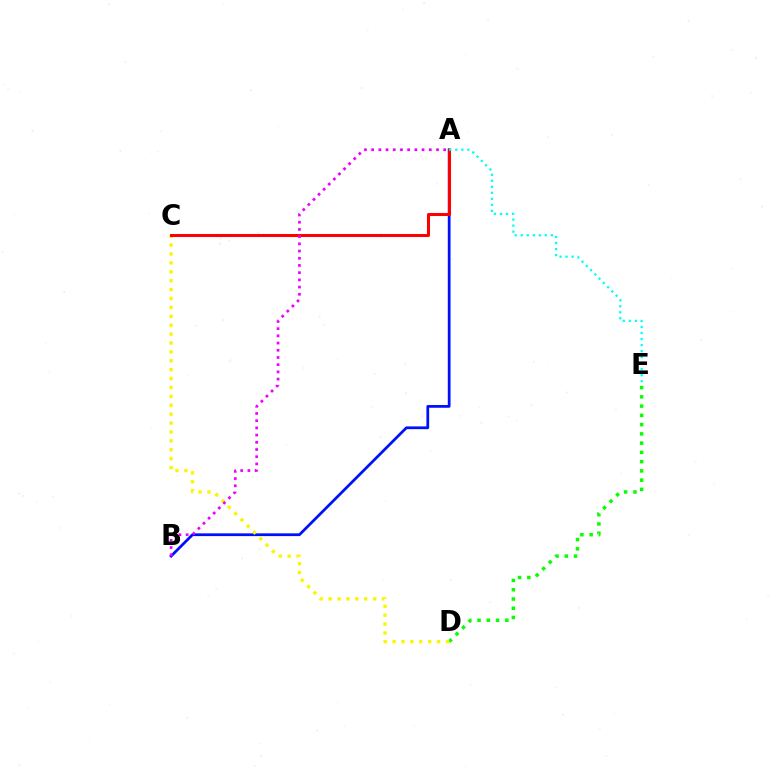{('A', 'B'): [{'color': '#0010ff', 'line_style': 'solid', 'thickness': 1.98}, {'color': '#ee00ff', 'line_style': 'dotted', 'thickness': 1.96}], ('D', 'E'): [{'color': '#08ff00', 'line_style': 'dotted', 'thickness': 2.51}], ('C', 'D'): [{'color': '#fcf500', 'line_style': 'dotted', 'thickness': 2.42}], ('A', 'C'): [{'color': '#ff0000', 'line_style': 'solid', 'thickness': 2.18}], ('A', 'E'): [{'color': '#00fff6', 'line_style': 'dotted', 'thickness': 1.64}]}